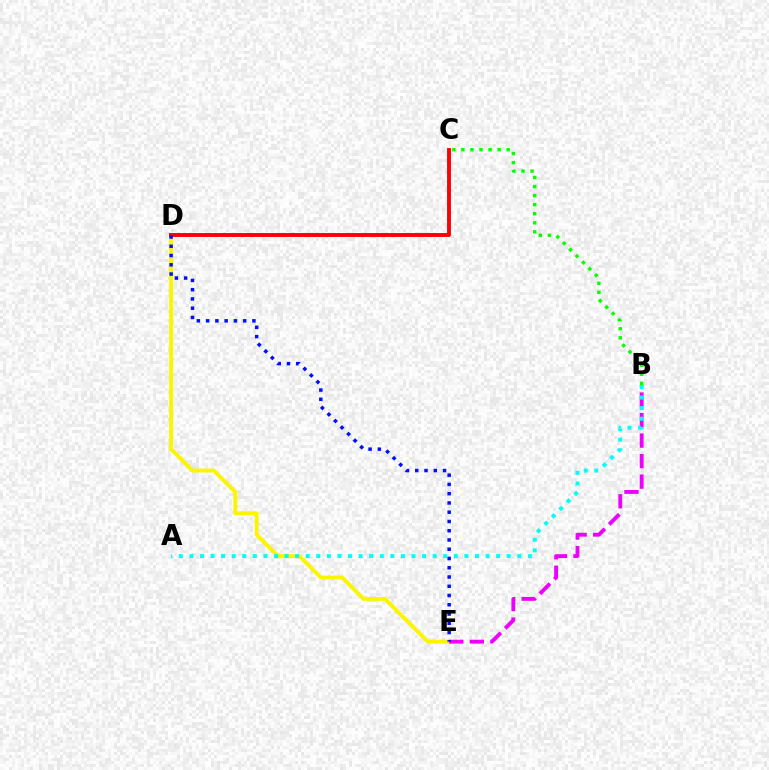{('D', 'E'): [{'color': '#fcf500', 'line_style': 'solid', 'thickness': 2.82}, {'color': '#0010ff', 'line_style': 'dotted', 'thickness': 2.51}], ('C', 'D'): [{'color': '#ff0000', 'line_style': 'solid', 'thickness': 2.8}], ('B', 'E'): [{'color': '#ee00ff', 'line_style': 'dashed', 'thickness': 2.79}], ('B', 'C'): [{'color': '#08ff00', 'line_style': 'dotted', 'thickness': 2.46}], ('A', 'B'): [{'color': '#00fff6', 'line_style': 'dotted', 'thickness': 2.87}]}